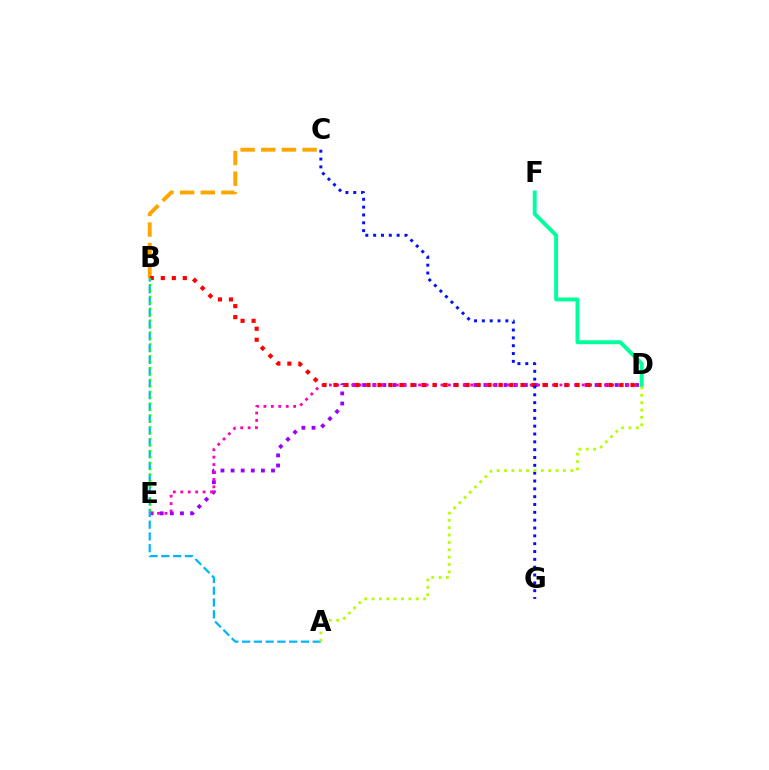{('D', 'E'): [{'color': '#9b00ff', 'line_style': 'dotted', 'thickness': 2.75}, {'color': '#ff00bd', 'line_style': 'dotted', 'thickness': 2.02}], ('B', 'C'): [{'color': '#ffa500', 'line_style': 'dashed', 'thickness': 2.81}], ('B', 'D'): [{'color': '#ff0000', 'line_style': 'dotted', 'thickness': 2.99}], ('D', 'F'): [{'color': '#00ff9d', 'line_style': 'solid', 'thickness': 2.84}], ('A', 'B'): [{'color': '#00b5ff', 'line_style': 'dashed', 'thickness': 1.6}], ('C', 'G'): [{'color': '#0010ff', 'line_style': 'dotted', 'thickness': 2.13}], ('A', 'D'): [{'color': '#b3ff00', 'line_style': 'dotted', 'thickness': 2.0}], ('B', 'E'): [{'color': '#08ff00', 'line_style': 'dotted', 'thickness': 1.61}]}